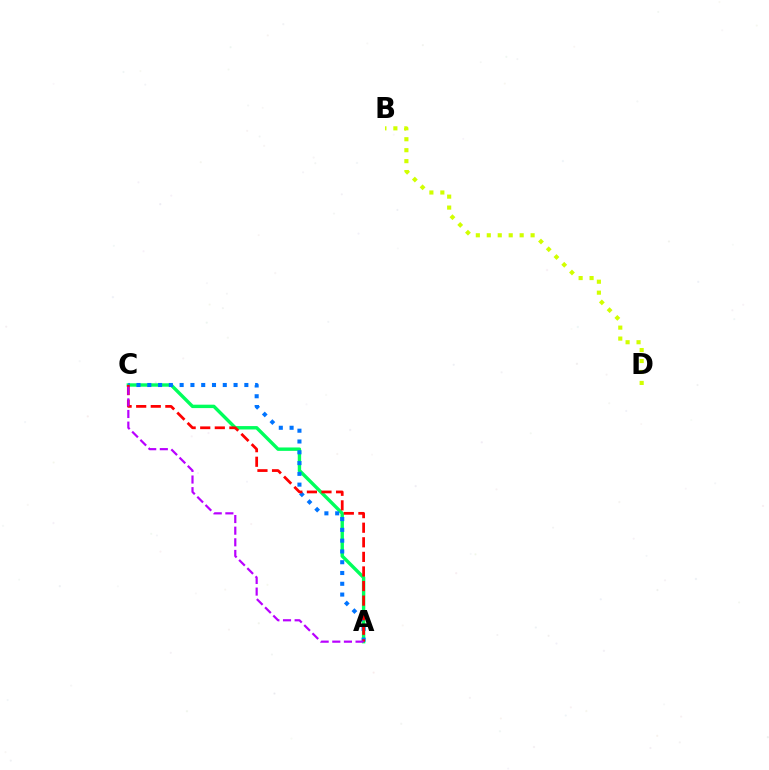{('A', 'C'): [{'color': '#00ff5c', 'line_style': 'solid', 'thickness': 2.45}, {'color': '#0074ff', 'line_style': 'dotted', 'thickness': 2.93}, {'color': '#ff0000', 'line_style': 'dashed', 'thickness': 1.98}, {'color': '#b900ff', 'line_style': 'dashed', 'thickness': 1.58}], ('B', 'D'): [{'color': '#d1ff00', 'line_style': 'dotted', 'thickness': 2.98}]}